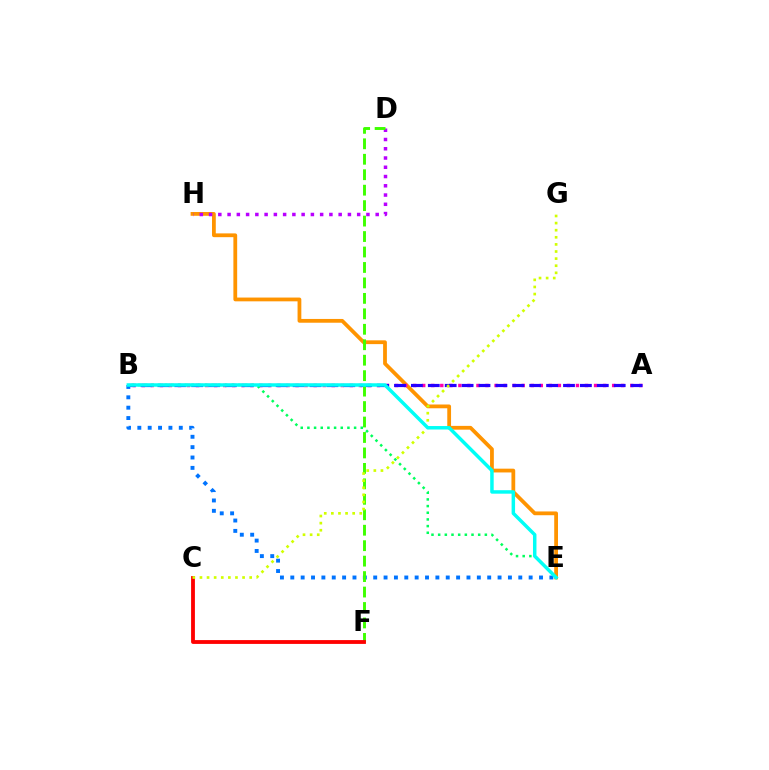{('E', 'H'): [{'color': '#ff9400', 'line_style': 'solid', 'thickness': 2.72}], ('A', 'B'): [{'color': '#ff00ac', 'line_style': 'dotted', 'thickness': 2.46}, {'color': '#2500ff', 'line_style': 'dashed', 'thickness': 2.3}], ('D', 'H'): [{'color': '#b900ff', 'line_style': 'dotted', 'thickness': 2.51}], ('B', 'E'): [{'color': '#00ff5c', 'line_style': 'dotted', 'thickness': 1.81}, {'color': '#0074ff', 'line_style': 'dotted', 'thickness': 2.82}, {'color': '#00fff6', 'line_style': 'solid', 'thickness': 2.5}], ('D', 'F'): [{'color': '#3dff00', 'line_style': 'dashed', 'thickness': 2.1}], ('C', 'F'): [{'color': '#ff0000', 'line_style': 'solid', 'thickness': 2.75}], ('C', 'G'): [{'color': '#d1ff00', 'line_style': 'dotted', 'thickness': 1.93}]}